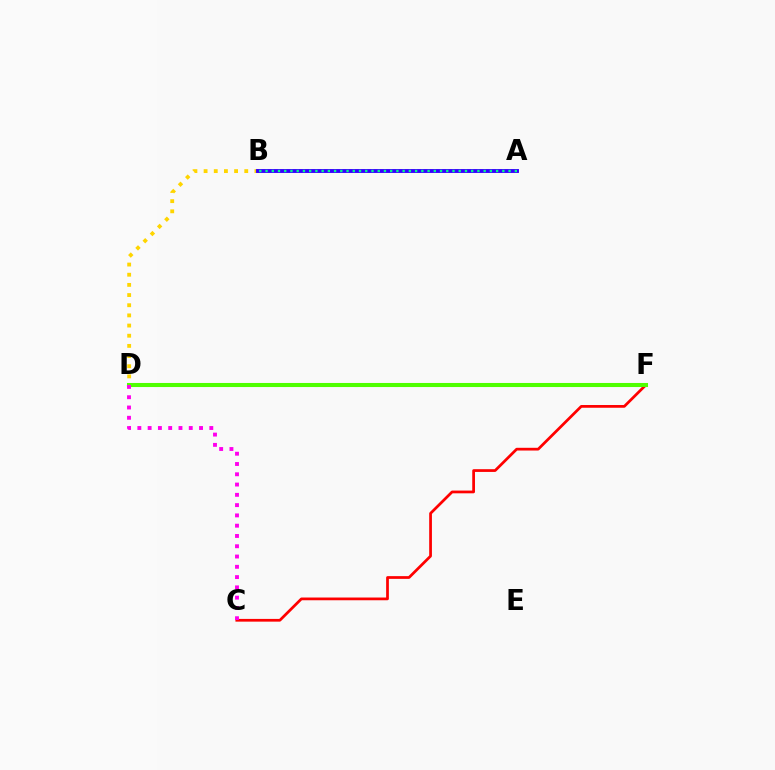{('B', 'D'): [{'color': '#ffd500', 'line_style': 'dotted', 'thickness': 2.76}], ('A', 'B'): [{'color': '#3700ff', 'line_style': 'solid', 'thickness': 2.8}, {'color': '#00ff86', 'line_style': 'dotted', 'thickness': 1.69}], ('D', 'F'): [{'color': '#009eff', 'line_style': 'dotted', 'thickness': 2.18}, {'color': '#4fff00', 'line_style': 'solid', 'thickness': 2.92}], ('C', 'F'): [{'color': '#ff0000', 'line_style': 'solid', 'thickness': 1.97}], ('C', 'D'): [{'color': '#ff00ed', 'line_style': 'dotted', 'thickness': 2.79}]}